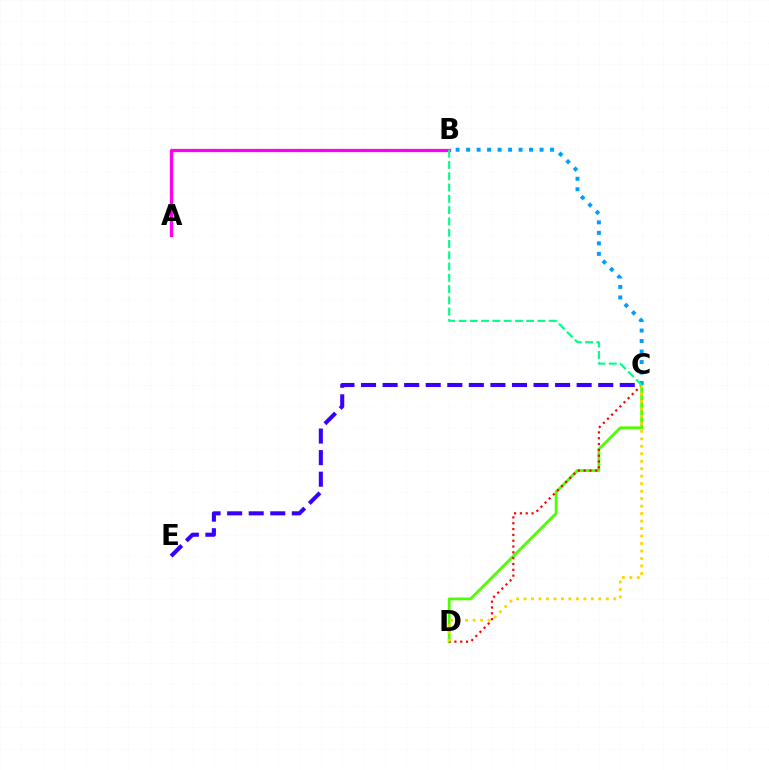{('C', 'D'): [{'color': '#4fff00', 'line_style': 'solid', 'thickness': 2.02}, {'color': '#ff0000', 'line_style': 'dotted', 'thickness': 1.58}, {'color': '#ffd500', 'line_style': 'dotted', 'thickness': 2.03}], ('C', 'E'): [{'color': '#3700ff', 'line_style': 'dashed', 'thickness': 2.93}], ('B', 'C'): [{'color': '#009eff', 'line_style': 'dotted', 'thickness': 2.85}, {'color': '#00ff86', 'line_style': 'dashed', 'thickness': 1.53}], ('A', 'B'): [{'color': '#ff00ed', 'line_style': 'solid', 'thickness': 2.35}]}